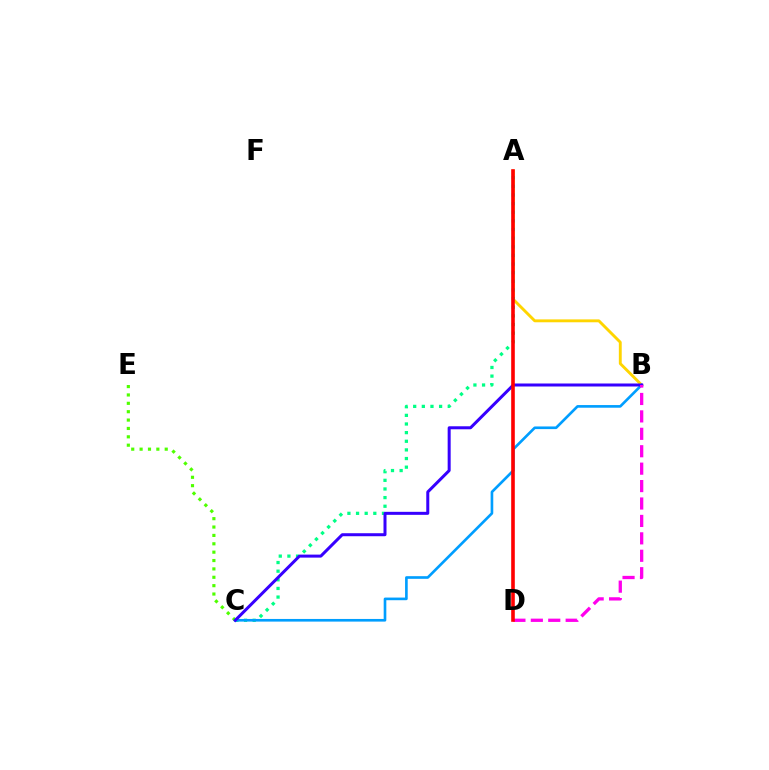{('A', 'B'): [{'color': '#ffd500', 'line_style': 'solid', 'thickness': 2.08}], ('C', 'E'): [{'color': '#4fff00', 'line_style': 'dotted', 'thickness': 2.28}], ('A', 'C'): [{'color': '#00ff86', 'line_style': 'dotted', 'thickness': 2.35}], ('B', 'C'): [{'color': '#009eff', 'line_style': 'solid', 'thickness': 1.91}, {'color': '#3700ff', 'line_style': 'solid', 'thickness': 2.17}], ('B', 'D'): [{'color': '#ff00ed', 'line_style': 'dashed', 'thickness': 2.37}], ('A', 'D'): [{'color': '#ff0000', 'line_style': 'solid', 'thickness': 2.6}]}